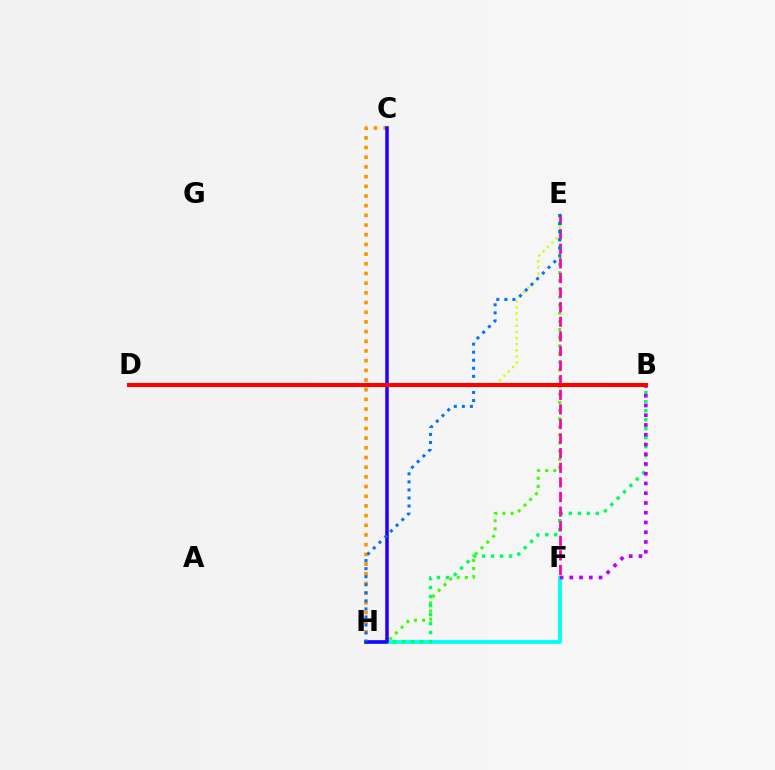{('E', 'H'): [{'color': '#3dff00', 'line_style': 'dotted', 'thickness': 2.2}, {'color': '#0074ff', 'line_style': 'dotted', 'thickness': 2.19}], ('F', 'H'): [{'color': '#00fff6', 'line_style': 'solid', 'thickness': 2.74}], ('B', 'H'): [{'color': '#00ff5c', 'line_style': 'dotted', 'thickness': 2.44}], ('D', 'E'): [{'color': '#d1ff00', 'line_style': 'dotted', 'thickness': 1.66}], ('B', 'F'): [{'color': '#b900ff', 'line_style': 'dotted', 'thickness': 2.65}], ('E', 'F'): [{'color': '#ff00ac', 'line_style': 'dashed', 'thickness': 1.98}], ('C', 'H'): [{'color': '#ff9400', 'line_style': 'dotted', 'thickness': 2.63}, {'color': '#2500ff', 'line_style': 'solid', 'thickness': 2.54}], ('B', 'D'): [{'color': '#ff0000', 'line_style': 'solid', 'thickness': 2.93}]}